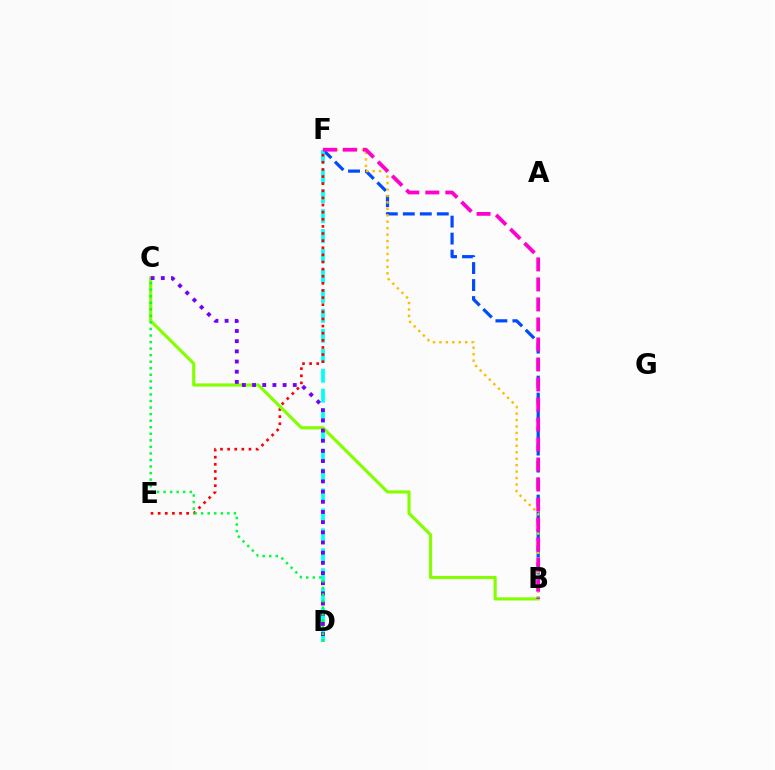{('B', 'F'): [{'color': '#004bff', 'line_style': 'dashed', 'thickness': 2.31}, {'color': '#ffbd00', 'line_style': 'dotted', 'thickness': 1.75}, {'color': '#ff00cf', 'line_style': 'dashed', 'thickness': 2.72}], ('D', 'F'): [{'color': '#00fff6', 'line_style': 'dashed', 'thickness': 2.71}], ('E', 'F'): [{'color': '#ff0000', 'line_style': 'dotted', 'thickness': 1.93}], ('B', 'C'): [{'color': '#84ff00', 'line_style': 'solid', 'thickness': 2.27}], ('C', 'D'): [{'color': '#7200ff', 'line_style': 'dotted', 'thickness': 2.77}, {'color': '#00ff39', 'line_style': 'dotted', 'thickness': 1.78}]}